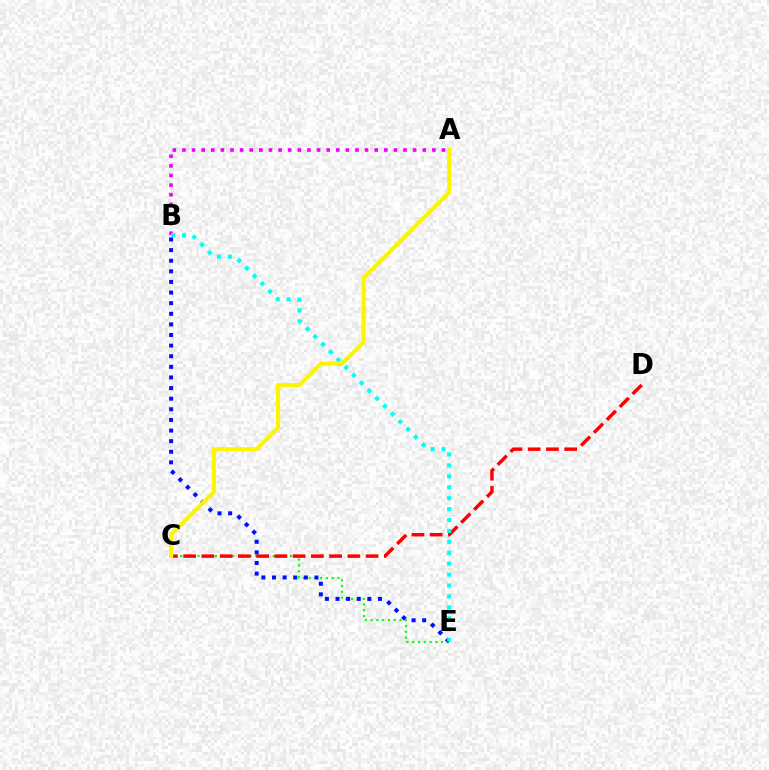{('C', 'E'): [{'color': '#08ff00', 'line_style': 'dotted', 'thickness': 1.57}], ('C', 'D'): [{'color': '#ff0000', 'line_style': 'dashed', 'thickness': 2.48}], ('B', 'E'): [{'color': '#0010ff', 'line_style': 'dotted', 'thickness': 2.88}, {'color': '#00fff6', 'line_style': 'dotted', 'thickness': 2.97}], ('A', 'B'): [{'color': '#ee00ff', 'line_style': 'dotted', 'thickness': 2.61}], ('A', 'C'): [{'color': '#fcf500', 'line_style': 'solid', 'thickness': 2.93}]}